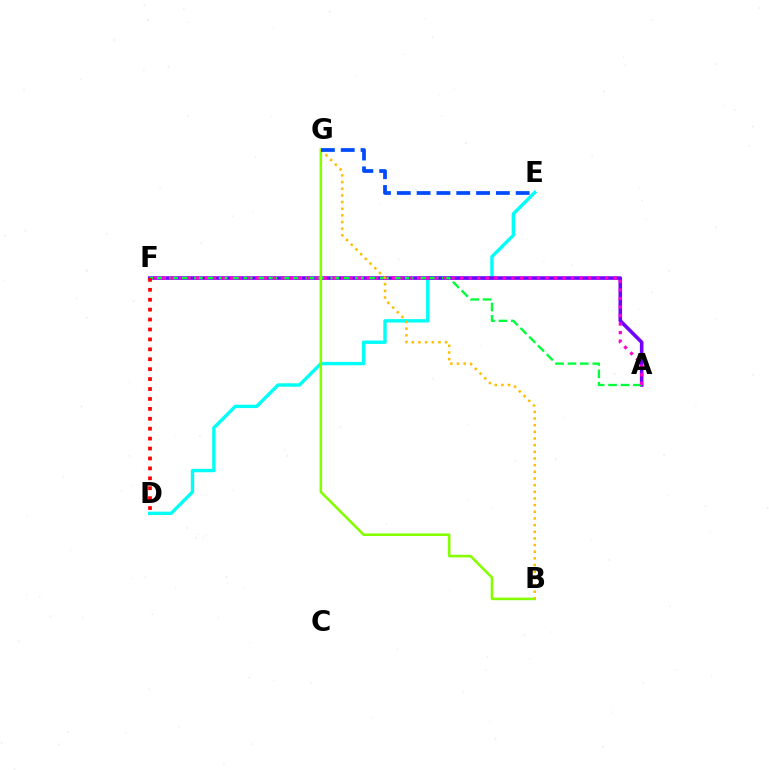{('D', 'E'): [{'color': '#00fff6', 'line_style': 'solid', 'thickness': 2.44}], ('A', 'F'): [{'color': '#7200ff', 'line_style': 'solid', 'thickness': 2.57}, {'color': '#00ff39', 'line_style': 'dashed', 'thickness': 1.68}, {'color': '#ff00cf', 'line_style': 'dotted', 'thickness': 2.32}], ('B', 'G'): [{'color': '#84ff00', 'line_style': 'solid', 'thickness': 1.86}, {'color': '#ffbd00', 'line_style': 'dotted', 'thickness': 1.81}], ('E', 'G'): [{'color': '#004bff', 'line_style': 'dashed', 'thickness': 2.69}], ('D', 'F'): [{'color': '#ff0000', 'line_style': 'dotted', 'thickness': 2.7}]}